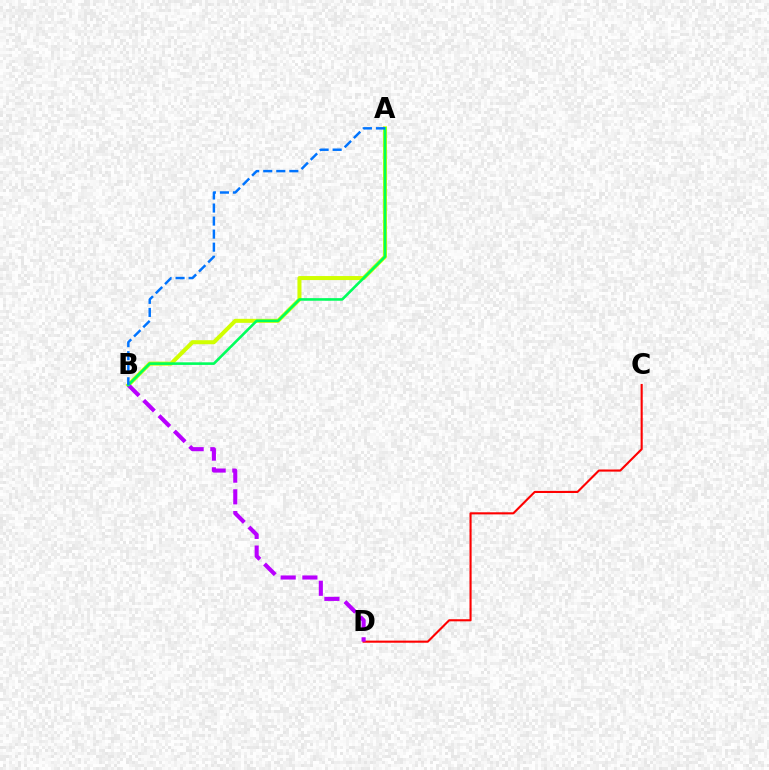{('C', 'D'): [{'color': '#ff0000', 'line_style': 'solid', 'thickness': 1.52}], ('A', 'B'): [{'color': '#d1ff00', 'line_style': 'solid', 'thickness': 2.9}, {'color': '#00ff5c', 'line_style': 'solid', 'thickness': 1.88}, {'color': '#0074ff', 'line_style': 'dashed', 'thickness': 1.77}], ('B', 'D'): [{'color': '#b900ff', 'line_style': 'dashed', 'thickness': 2.95}]}